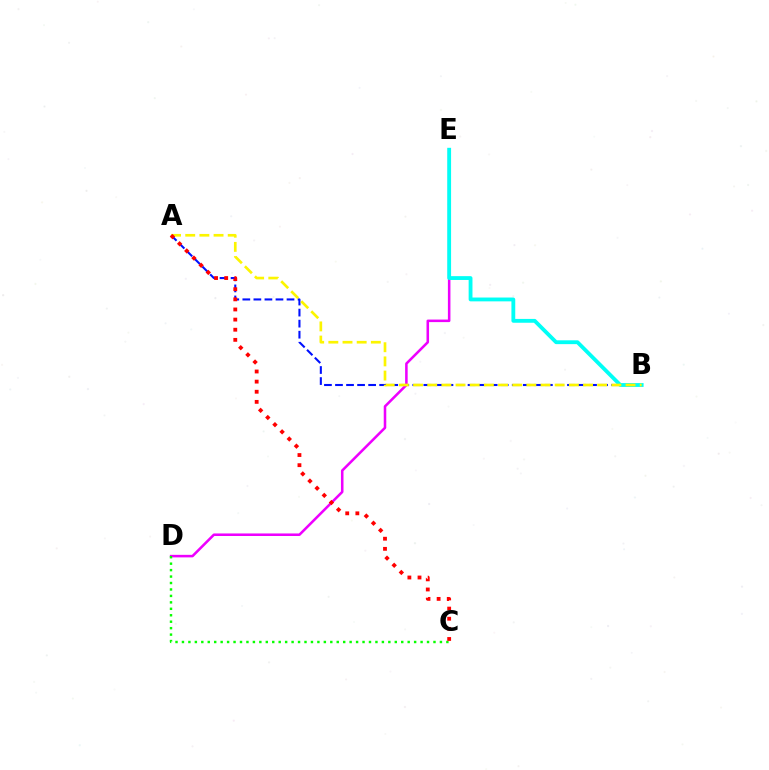{('A', 'B'): [{'color': '#0010ff', 'line_style': 'dashed', 'thickness': 1.5}, {'color': '#fcf500', 'line_style': 'dashed', 'thickness': 1.92}], ('D', 'E'): [{'color': '#ee00ff', 'line_style': 'solid', 'thickness': 1.83}], ('B', 'E'): [{'color': '#00fff6', 'line_style': 'solid', 'thickness': 2.76}], ('C', 'D'): [{'color': '#08ff00', 'line_style': 'dotted', 'thickness': 1.75}], ('A', 'C'): [{'color': '#ff0000', 'line_style': 'dotted', 'thickness': 2.75}]}